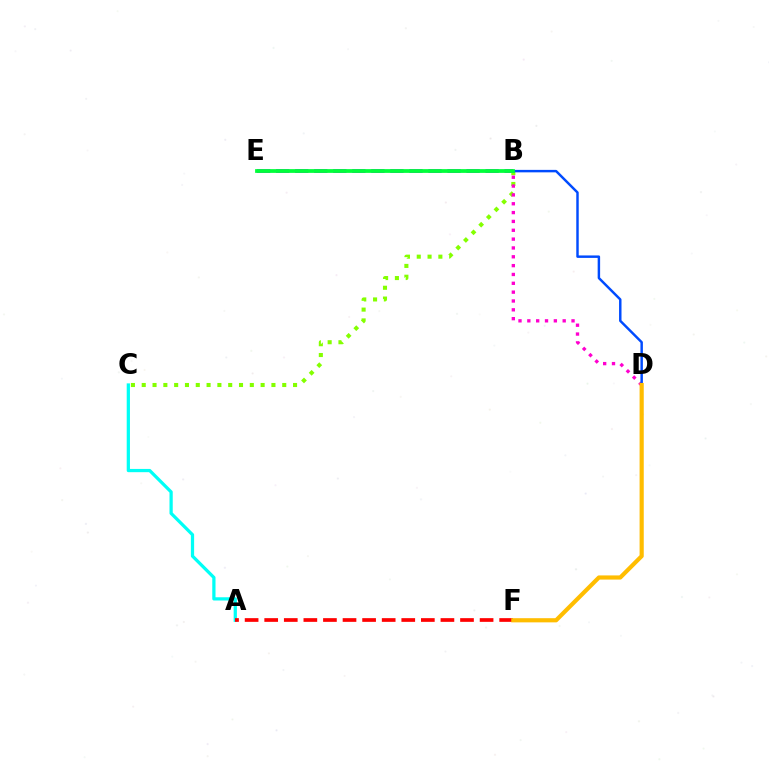{('B', 'E'): [{'color': '#7200ff', 'line_style': 'dashed', 'thickness': 2.59}, {'color': '#00ff39', 'line_style': 'solid', 'thickness': 2.71}], ('B', 'C'): [{'color': '#84ff00', 'line_style': 'dotted', 'thickness': 2.94}], ('B', 'D'): [{'color': '#ff00cf', 'line_style': 'dotted', 'thickness': 2.4}, {'color': '#004bff', 'line_style': 'solid', 'thickness': 1.77}], ('A', 'C'): [{'color': '#00fff6', 'line_style': 'solid', 'thickness': 2.34}], ('A', 'F'): [{'color': '#ff0000', 'line_style': 'dashed', 'thickness': 2.66}], ('D', 'F'): [{'color': '#ffbd00', 'line_style': 'solid', 'thickness': 3.0}]}